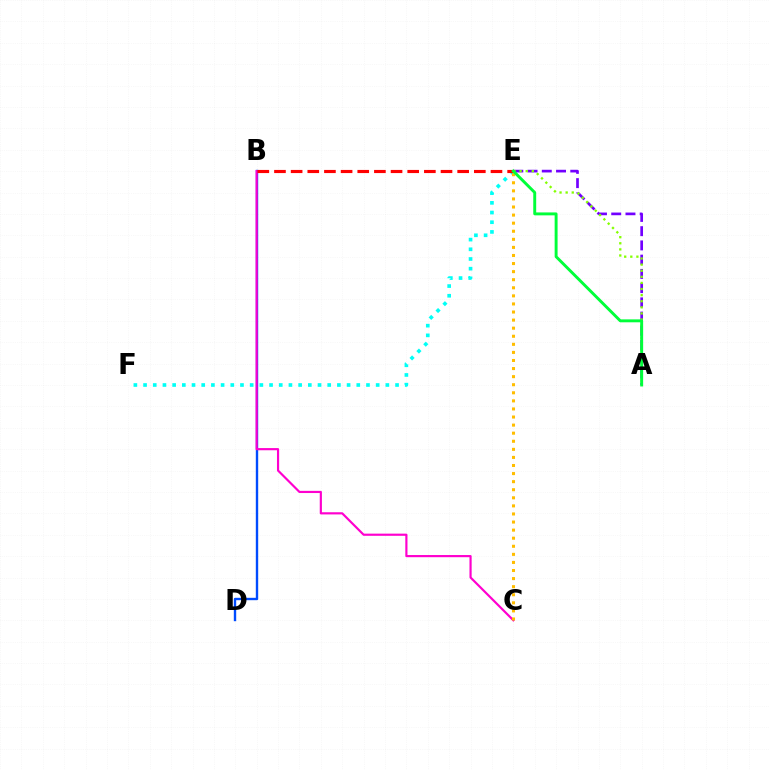{('E', 'F'): [{'color': '#00fff6', 'line_style': 'dotted', 'thickness': 2.63}], ('A', 'E'): [{'color': '#7200ff', 'line_style': 'dashed', 'thickness': 1.93}, {'color': '#84ff00', 'line_style': 'dotted', 'thickness': 1.66}, {'color': '#00ff39', 'line_style': 'solid', 'thickness': 2.1}], ('B', 'D'): [{'color': '#004bff', 'line_style': 'solid', 'thickness': 1.72}], ('B', 'C'): [{'color': '#ff00cf', 'line_style': 'solid', 'thickness': 1.57}], ('B', 'E'): [{'color': '#ff0000', 'line_style': 'dashed', 'thickness': 2.26}], ('C', 'E'): [{'color': '#ffbd00', 'line_style': 'dotted', 'thickness': 2.19}]}